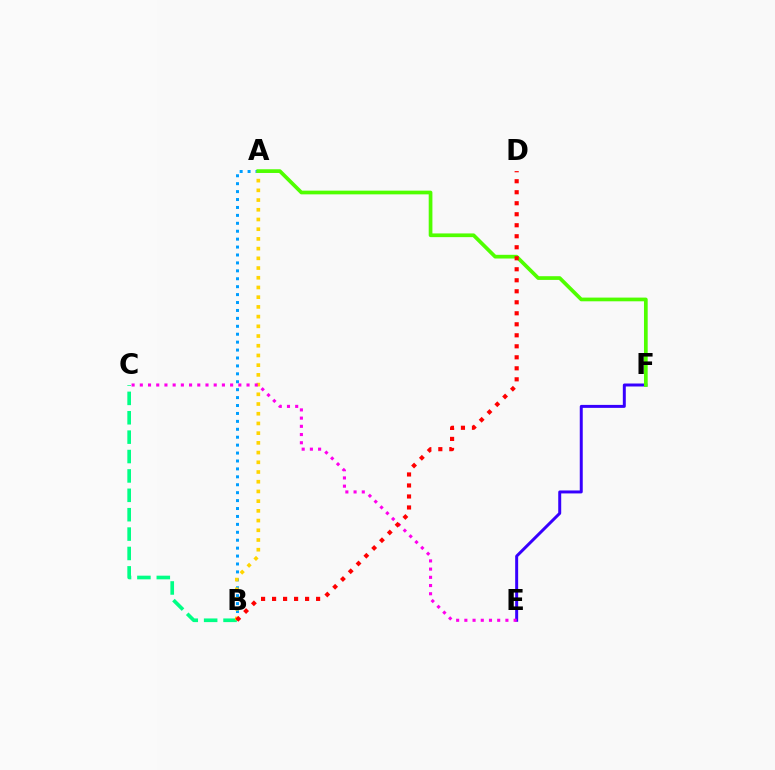{('A', 'B'): [{'color': '#009eff', 'line_style': 'dotted', 'thickness': 2.15}, {'color': '#ffd500', 'line_style': 'dotted', 'thickness': 2.64}], ('B', 'C'): [{'color': '#00ff86', 'line_style': 'dashed', 'thickness': 2.63}], ('E', 'F'): [{'color': '#3700ff', 'line_style': 'solid', 'thickness': 2.14}], ('A', 'F'): [{'color': '#4fff00', 'line_style': 'solid', 'thickness': 2.67}], ('C', 'E'): [{'color': '#ff00ed', 'line_style': 'dotted', 'thickness': 2.23}], ('B', 'D'): [{'color': '#ff0000', 'line_style': 'dotted', 'thickness': 2.99}]}